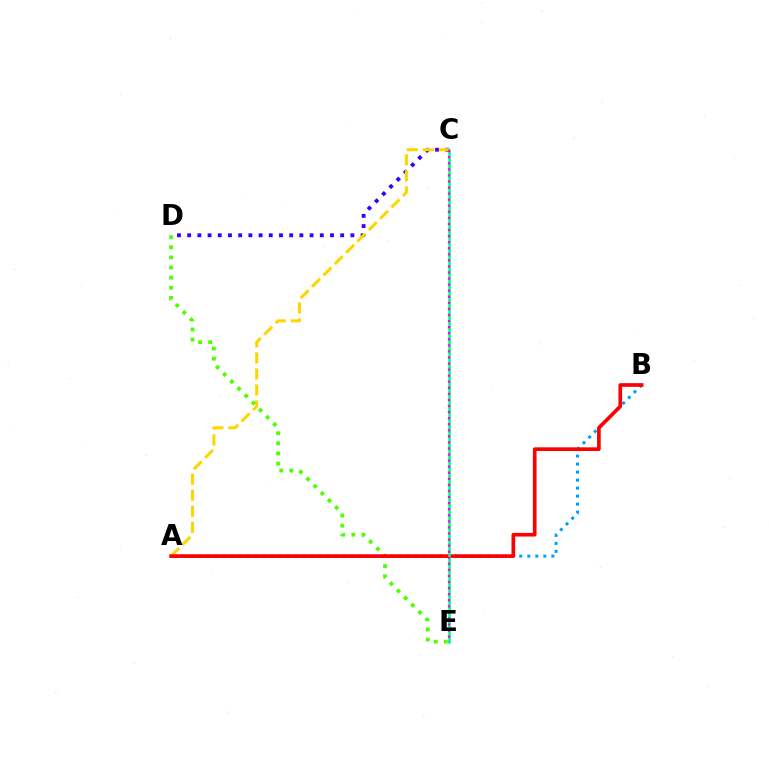{('C', 'D'): [{'color': '#3700ff', 'line_style': 'dotted', 'thickness': 2.77}], ('A', 'C'): [{'color': '#ffd500', 'line_style': 'dashed', 'thickness': 2.18}], ('D', 'E'): [{'color': '#4fff00', 'line_style': 'dotted', 'thickness': 2.75}], ('A', 'B'): [{'color': '#009eff', 'line_style': 'dotted', 'thickness': 2.18}, {'color': '#ff0000', 'line_style': 'solid', 'thickness': 2.64}], ('C', 'E'): [{'color': '#00ff86', 'line_style': 'solid', 'thickness': 1.87}, {'color': '#ff00ed', 'line_style': 'dotted', 'thickness': 1.65}]}